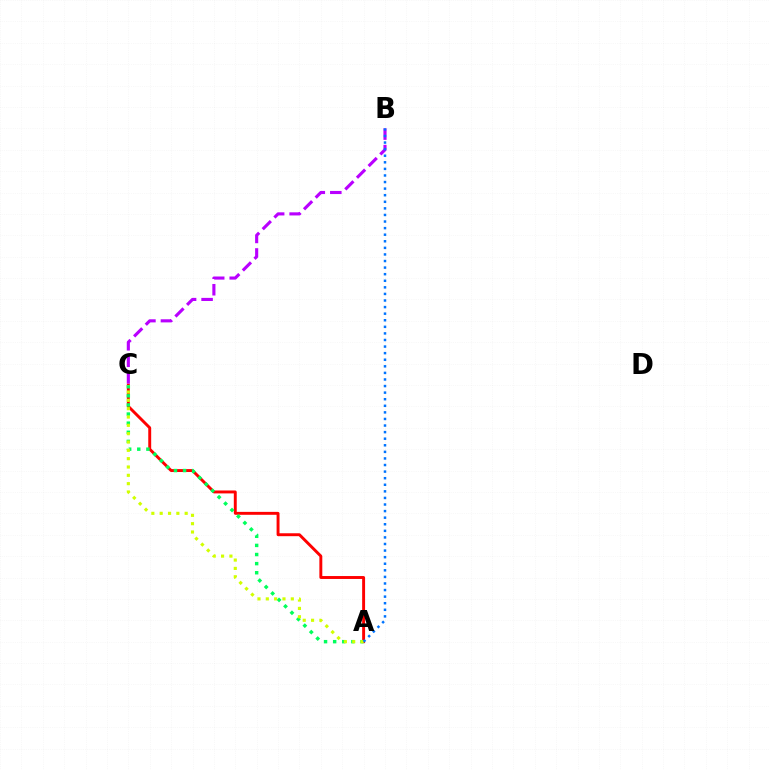{('A', 'C'): [{'color': '#ff0000', 'line_style': 'solid', 'thickness': 2.1}, {'color': '#00ff5c', 'line_style': 'dotted', 'thickness': 2.48}, {'color': '#d1ff00', 'line_style': 'dotted', 'thickness': 2.26}], ('B', 'C'): [{'color': '#b900ff', 'line_style': 'dashed', 'thickness': 2.24}], ('A', 'B'): [{'color': '#0074ff', 'line_style': 'dotted', 'thickness': 1.79}]}